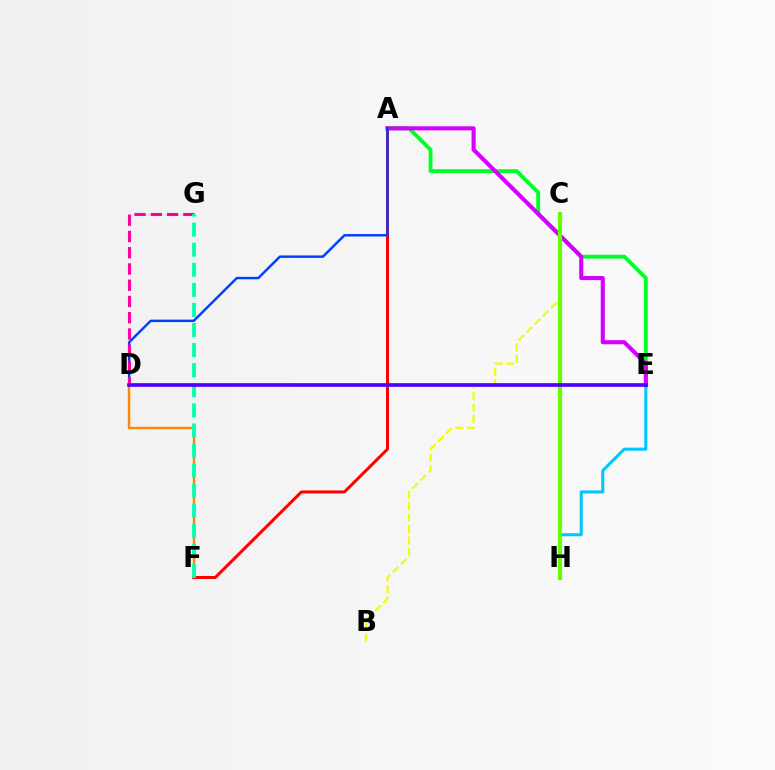{('D', 'F'): [{'color': '#ff8800', 'line_style': 'solid', 'thickness': 1.74}], ('B', 'C'): [{'color': '#eeff00', 'line_style': 'dashed', 'thickness': 1.56}], ('A', 'F'): [{'color': '#ff0000', 'line_style': 'solid', 'thickness': 2.15}], ('A', 'E'): [{'color': '#00ff27', 'line_style': 'solid', 'thickness': 2.78}, {'color': '#d600ff', 'line_style': 'solid', 'thickness': 2.95}], ('E', 'H'): [{'color': '#00c7ff', 'line_style': 'solid', 'thickness': 2.21}], ('A', 'D'): [{'color': '#003fff', 'line_style': 'solid', 'thickness': 1.76}], ('C', 'H'): [{'color': '#66ff00', 'line_style': 'solid', 'thickness': 2.99}], ('D', 'G'): [{'color': '#ff00a0', 'line_style': 'dashed', 'thickness': 2.21}], ('F', 'G'): [{'color': '#00ffaf', 'line_style': 'dashed', 'thickness': 2.73}], ('D', 'E'): [{'color': '#4f00ff', 'line_style': 'solid', 'thickness': 2.65}]}